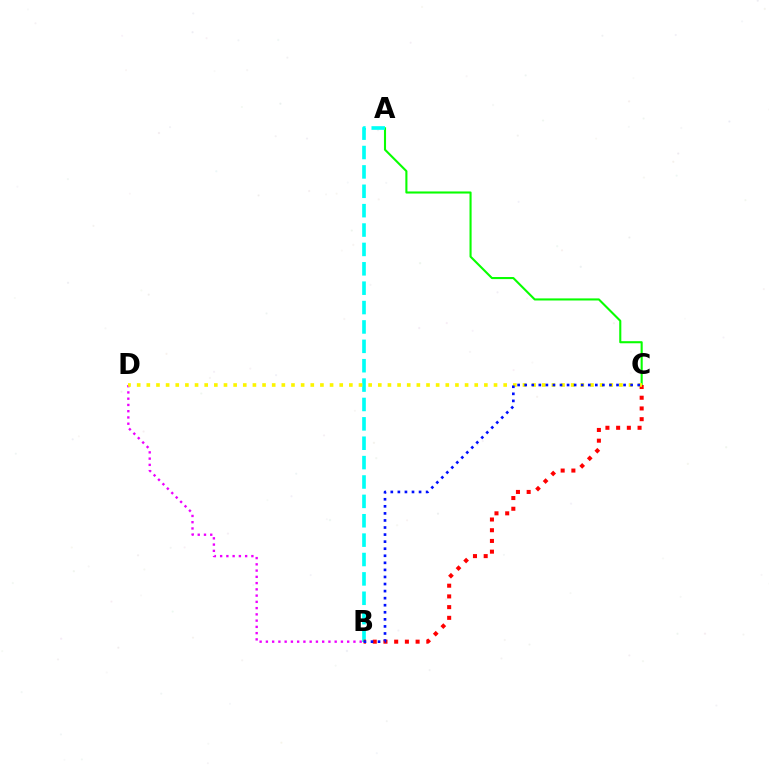{('A', 'C'): [{'color': '#08ff00', 'line_style': 'solid', 'thickness': 1.51}], ('A', 'B'): [{'color': '#00fff6', 'line_style': 'dashed', 'thickness': 2.63}], ('B', 'D'): [{'color': '#ee00ff', 'line_style': 'dotted', 'thickness': 1.7}], ('B', 'C'): [{'color': '#ff0000', 'line_style': 'dotted', 'thickness': 2.91}, {'color': '#0010ff', 'line_style': 'dotted', 'thickness': 1.92}], ('C', 'D'): [{'color': '#fcf500', 'line_style': 'dotted', 'thickness': 2.62}]}